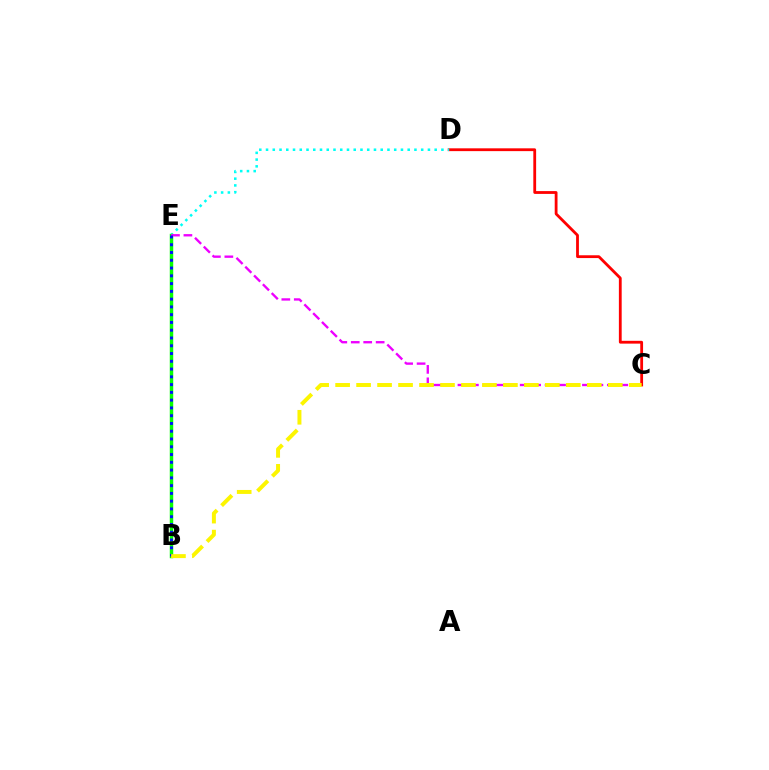{('C', 'D'): [{'color': '#ff0000', 'line_style': 'solid', 'thickness': 2.02}], ('D', 'E'): [{'color': '#00fff6', 'line_style': 'dotted', 'thickness': 1.83}], ('B', 'E'): [{'color': '#08ff00', 'line_style': 'solid', 'thickness': 2.49}, {'color': '#0010ff', 'line_style': 'dotted', 'thickness': 2.11}], ('C', 'E'): [{'color': '#ee00ff', 'line_style': 'dashed', 'thickness': 1.69}], ('B', 'C'): [{'color': '#fcf500', 'line_style': 'dashed', 'thickness': 2.85}]}